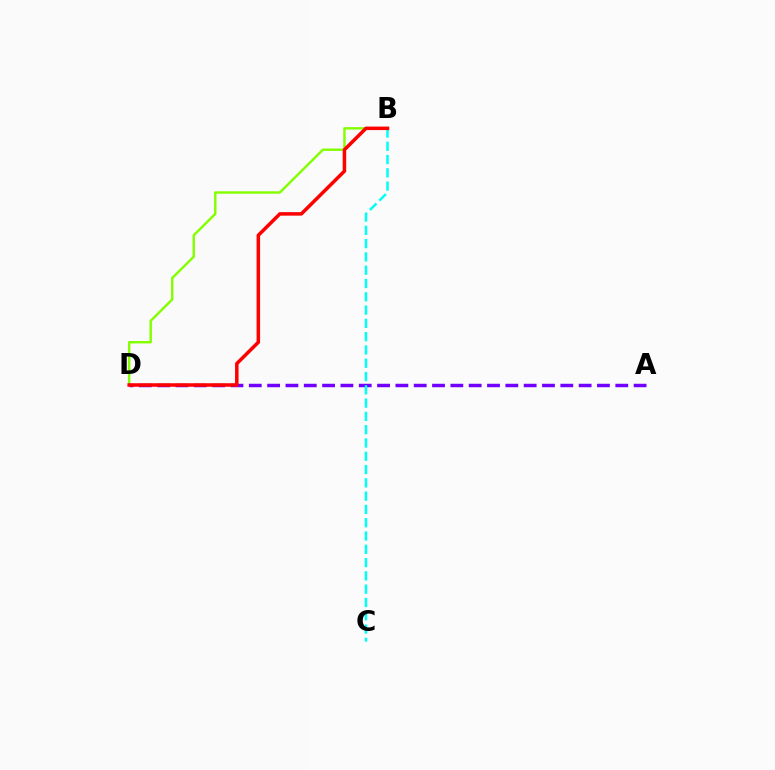{('B', 'D'): [{'color': '#84ff00', 'line_style': 'solid', 'thickness': 1.75}, {'color': '#ff0000', 'line_style': 'solid', 'thickness': 2.53}], ('A', 'D'): [{'color': '#7200ff', 'line_style': 'dashed', 'thickness': 2.49}], ('B', 'C'): [{'color': '#00fff6', 'line_style': 'dashed', 'thickness': 1.81}]}